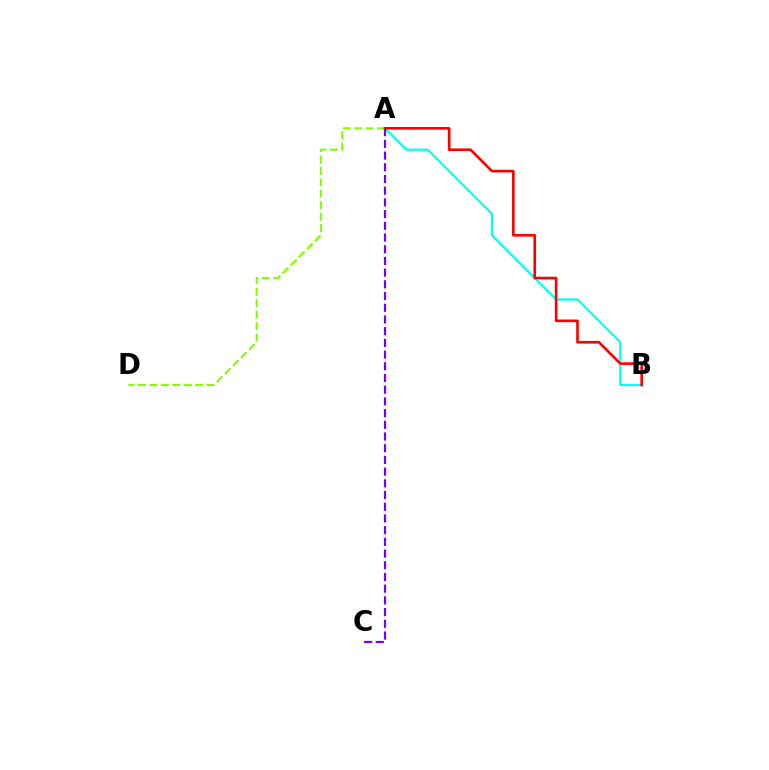{('A', 'D'): [{'color': '#84ff00', 'line_style': 'dashed', 'thickness': 1.55}], ('A', 'B'): [{'color': '#00fff6', 'line_style': 'solid', 'thickness': 1.6}, {'color': '#ff0000', 'line_style': 'solid', 'thickness': 1.9}], ('A', 'C'): [{'color': '#7200ff', 'line_style': 'dashed', 'thickness': 1.59}]}